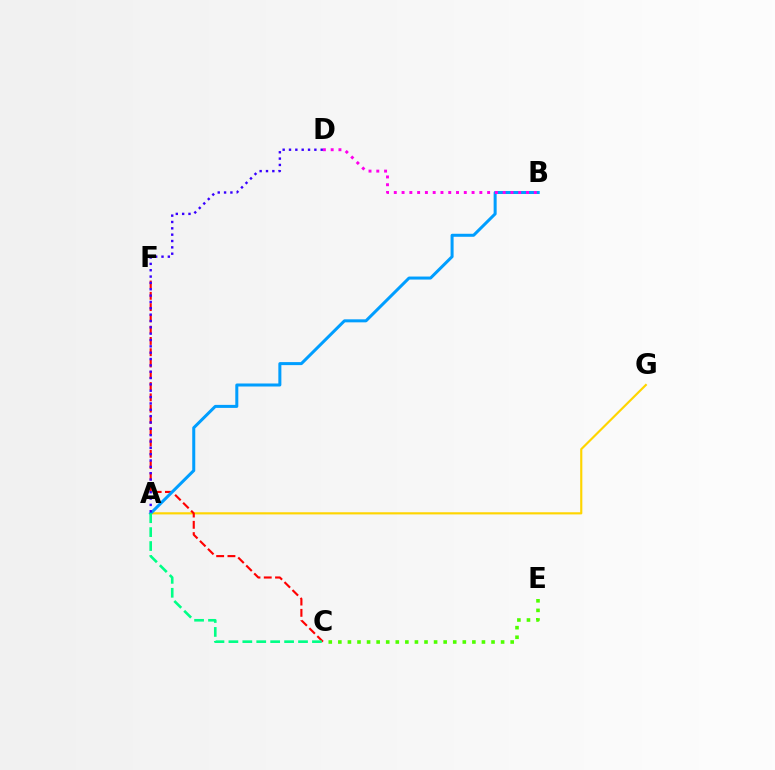{('A', 'G'): [{'color': '#ffd500', 'line_style': 'solid', 'thickness': 1.55}], ('C', 'E'): [{'color': '#4fff00', 'line_style': 'dotted', 'thickness': 2.6}], ('C', 'F'): [{'color': '#ff0000', 'line_style': 'dashed', 'thickness': 1.53}], ('A', 'B'): [{'color': '#009eff', 'line_style': 'solid', 'thickness': 2.17}], ('A', 'C'): [{'color': '#00ff86', 'line_style': 'dashed', 'thickness': 1.89}], ('A', 'D'): [{'color': '#3700ff', 'line_style': 'dotted', 'thickness': 1.72}], ('B', 'D'): [{'color': '#ff00ed', 'line_style': 'dotted', 'thickness': 2.11}]}